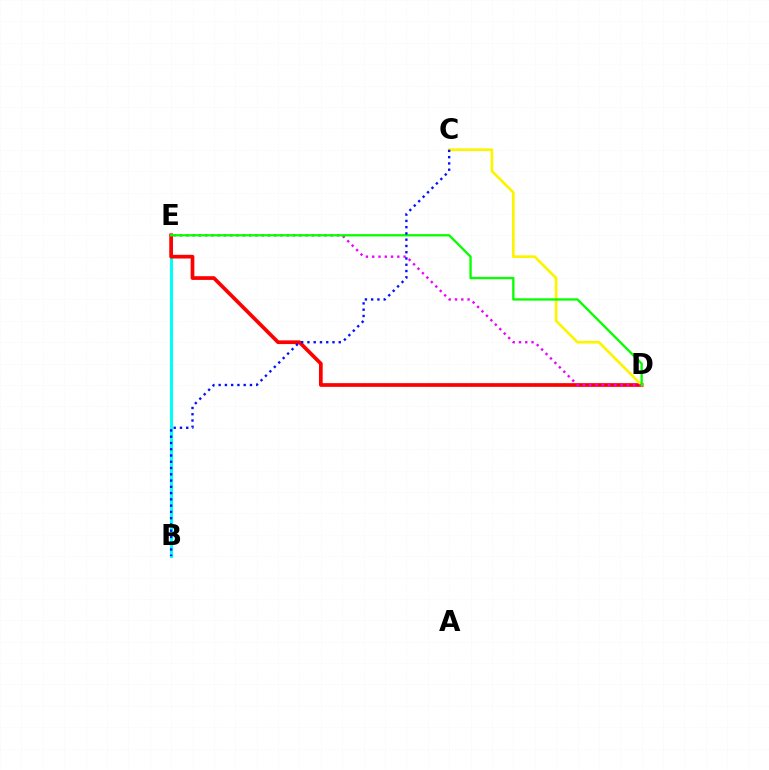{('B', 'E'): [{'color': '#00fff6', 'line_style': 'solid', 'thickness': 2.2}], ('D', 'E'): [{'color': '#ff0000', 'line_style': 'solid', 'thickness': 2.67}, {'color': '#ee00ff', 'line_style': 'dotted', 'thickness': 1.71}, {'color': '#08ff00', 'line_style': 'solid', 'thickness': 1.68}], ('C', 'D'): [{'color': '#fcf500', 'line_style': 'solid', 'thickness': 1.94}], ('B', 'C'): [{'color': '#0010ff', 'line_style': 'dotted', 'thickness': 1.7}]}